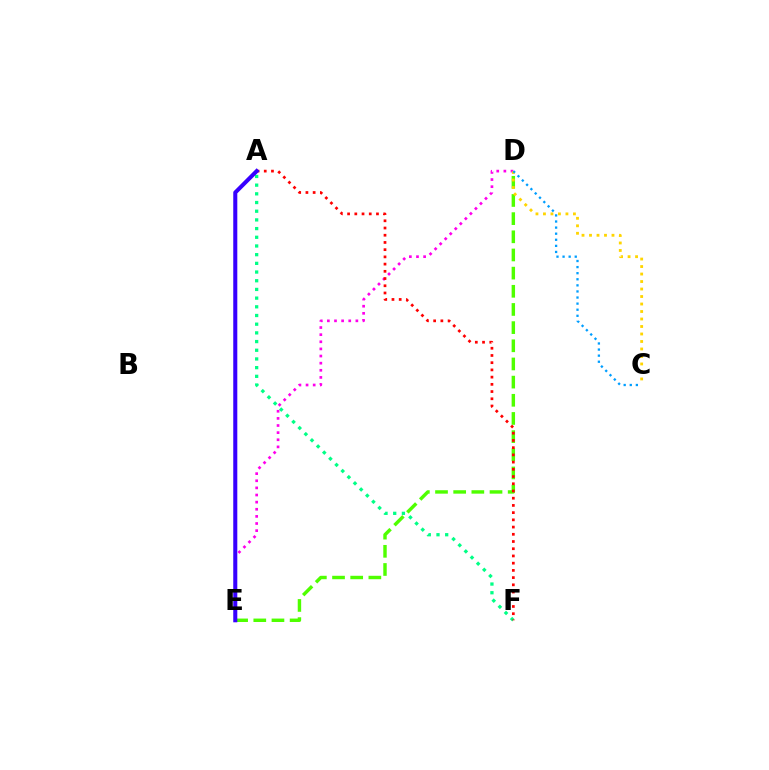{('D', 'E'): [{'color': '#4fff00', 'line_style': 'dashed', 'thickness': 2.47}, {'color': '#ff00ed', 'line_style': 'dotted', 'thickness': 1.94}], ('C', 'D'): [{'color': '#ffd500', 'line_style': 'dotted', 'thickness': 2.04}, {'color': '#009eff', 'line_style': 'dotted', 'thickness': 1.65}], ('A', 'F'): [{'color': '#00ff86', 'line_style': 'dotted', 'thickness': 2.36}, {'color': '#ff0000', 'line_style': 'dotted', 'thickness': 1.96}], ('A', 'E'): [{'color': '#3700ff', 'line_style': 'solid', 'thickness': 2.92}]}